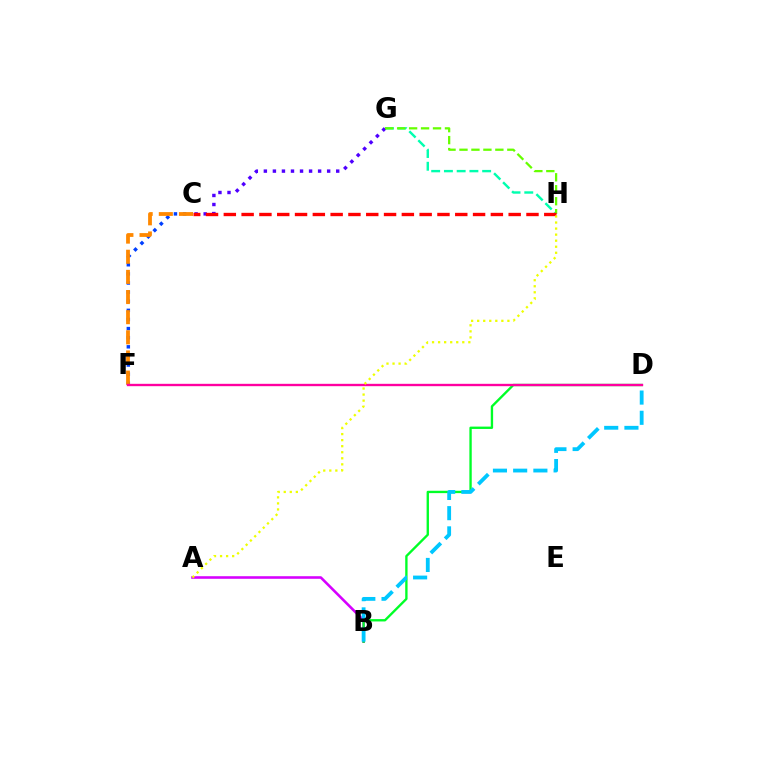{('G', 'H'): [{'color': '#00ffaf', 'line_style': 'dashed', 'thickness': 1.73}, {'color': '#66ff00', 'line_style': 'dashed', 'thickness': 1.63}], ('C', 'F'): [{'color': '#003fff', 'line_style': 'dotted', 'thickness': 2.48}, {'color': '#ff8800', 'line_style': 'dashed', 'thickness': 2.74}], ('A', 'B'): [{'color': '#d600ff', 'line_style': 'solid', 'thickness': 1.86}], ('B', 'D'): [{'color': '#00ff27', 'line_style': 'solid', 'thickness': 1.7}, {'color': '#00c7ff', 'line_style': 'dashed', 'thickness': 2.75}], ('D', 'F'): [{'color': '#ff00a0', 'line_style': 'solid', 'thickness': 1.7}], ('C', 'G'): [{'color': '#4f00ff', 'line_style': 'dotted', 'thickness': 2.46}], ('C', 'H'): [{'color': '#ff0000', 'line_style': 'dashed', 'thickness': 2.42}], ('A', 'H'): [{'color': '#eeff00', 'line_style': 'dotted', 'thickness': 1.64}]}